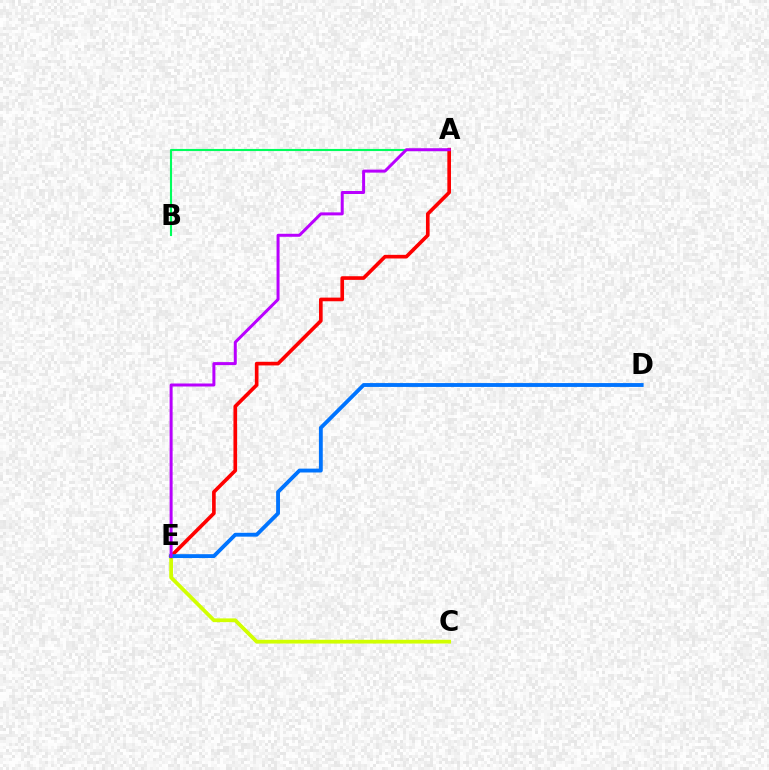{('A', 'B'): [{'color': '#00ff5c', 'line_style': 'solid', 'thickness': 1.52}], ('C', 'E'): [{'color': '#d1ff00', 'line_style': 'solid', 'thickness': 2.7}], ('A', 'E'): [{'color': '#ff0000', 'line_style': 'solid', 'thickness': 2.63}, {'color': '#b900ff', 'line_style': 'solid', 'thickness': 2.16}], ('D', 'E'): [{'color': '#0074ff', 'line_style': 'solid', 'thickness': 2.78}]}